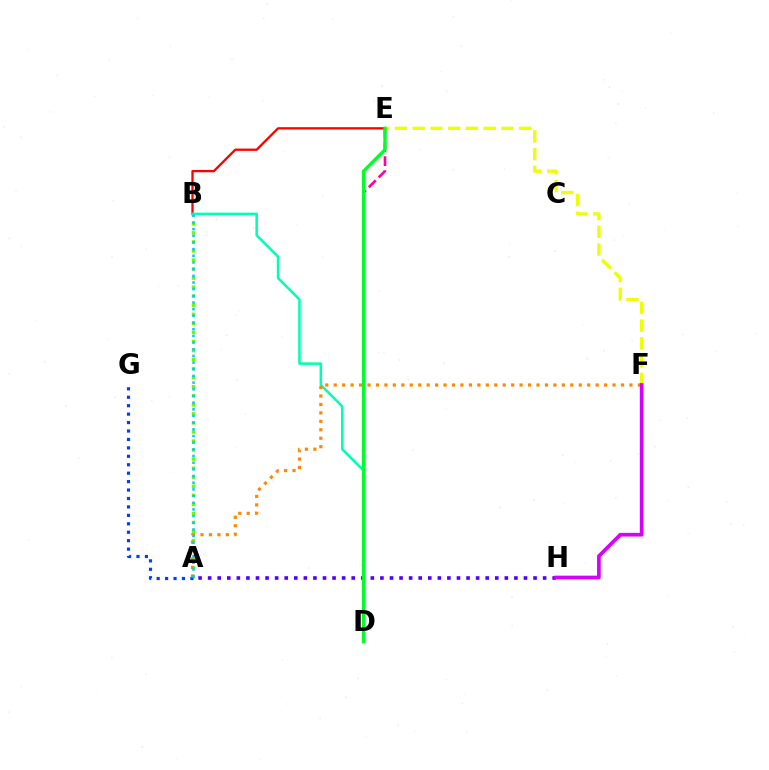{('E', 'F'): [{'color': '#eeff00', 'line_style': 'dashed', 'thickness': 2.41}], ('D', 'E'): [{'color': '#ff00a0', 'line_style': 'dashed', 'thickness': 1.9}, {'color': '#00ff27', 'line_style': 'solid', 'thickness': 2.4}], ('B', 'E'): [{'color': '#ff0000', 'line_style': 'solid', 'thickness': 1.66}], ('A', 'B'): [{'color': '#66ff00', 'line_style': 'dotted', 'thickness': 2.46}, {'color': '#00c7ff', 'line_style': 'dotted', 'thickness': 1.81}], ('A', 'G'): [{'color': '#003fff', 'line_style': 'dotted', 'thickness': 2.29}], ('B', 'D'): [{'color': '#00ffaf', 'line_style': 'solid', 'thickness': 1.8}], ('A', 'F'): [{'color': '#ff8800', 'line_style': 'dotted', 'thickness': 2.3}], ('A', 'H'): [{'color': '#4f00ff', 'line_style': 'dotted', 'thickness': 2.6}], ('F', 'H'): [{'color': '#d600ff', 'line_style': 'solid', 'thickness': 2.67}]}